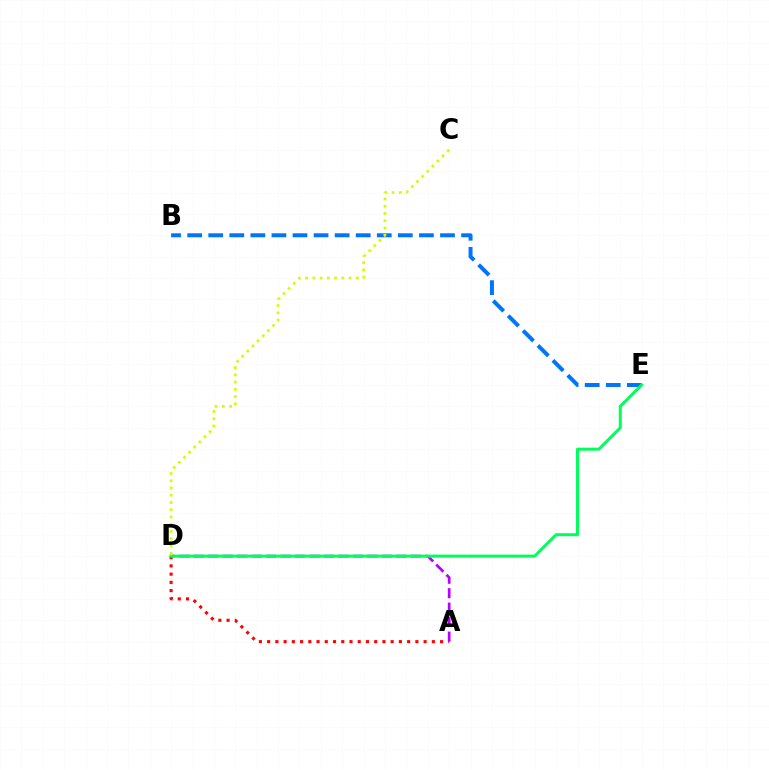{('A', 'D'): [{'color': '#ff0000', 'line_style': 'dotted', 'thickness': 2.24}, {'color': '#b900ff', 'line_style': 'dashed', 'thickness': 1.97}], ('B', 'E'): [{'color': '#0074ff', 'line_style': 'dashed', 'thickness': 2.86}], ('D', 'E'): [{'color': '#00ff5c', 'line_style': 'solid', 'thickness': 2.17}], ('C', 'D'): [{'color': '#d1ff00', 'line_style': 'dotted', 'thickness': 1.97}]}